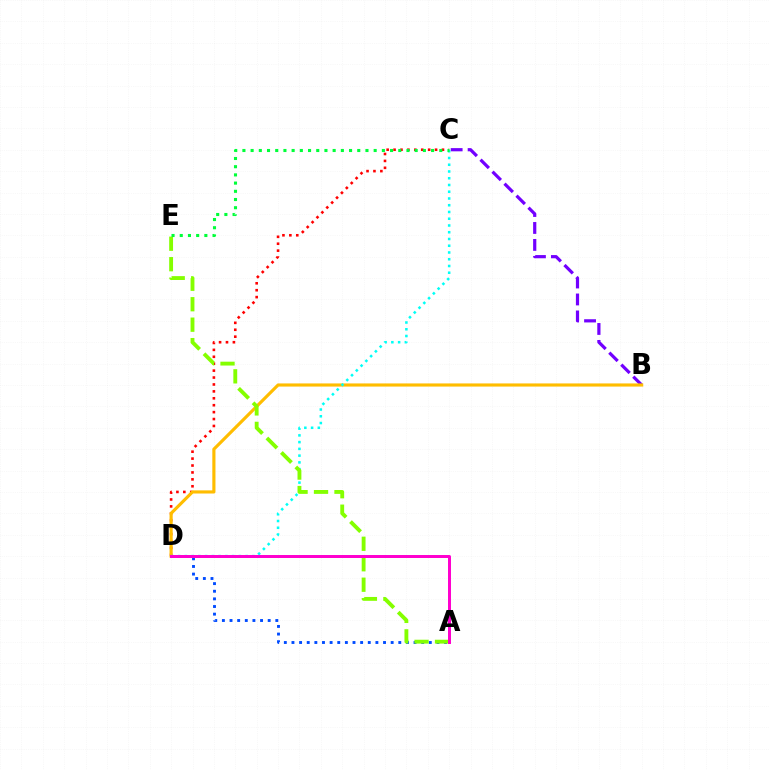{('A', 'D'): [{'color': '#004bff', 'line_style': 'dotted', 'thickness': 2.07}, {'color': '#ff00cf', 'line_style': 'solid', 'thickness': 2.15}], ('C', 'D'): [{'color': '#ff0000', 'line_style': 'dotted', 'thickness': 1.88}, {'color': '#00fff6', 'line_style': 'dotted', 'thickness': 1.83}], ('B', 'C'): [{'color': '#7200ff', 'line_style': 'dashed', 'thickness': 2.3}], ('B', 'D'): [{'color': '#ffbd00', 'line_style': 'solid', 'thickness': 2.26}], ('A', 'E'): [{'color': '#84ff00', 'line_style': 'dashed', 'thickness': 2.78}], ('C', 'E'): [{'color': '#00ff39', 'line_style': 'dotted', 'thickness': 2.23}]}